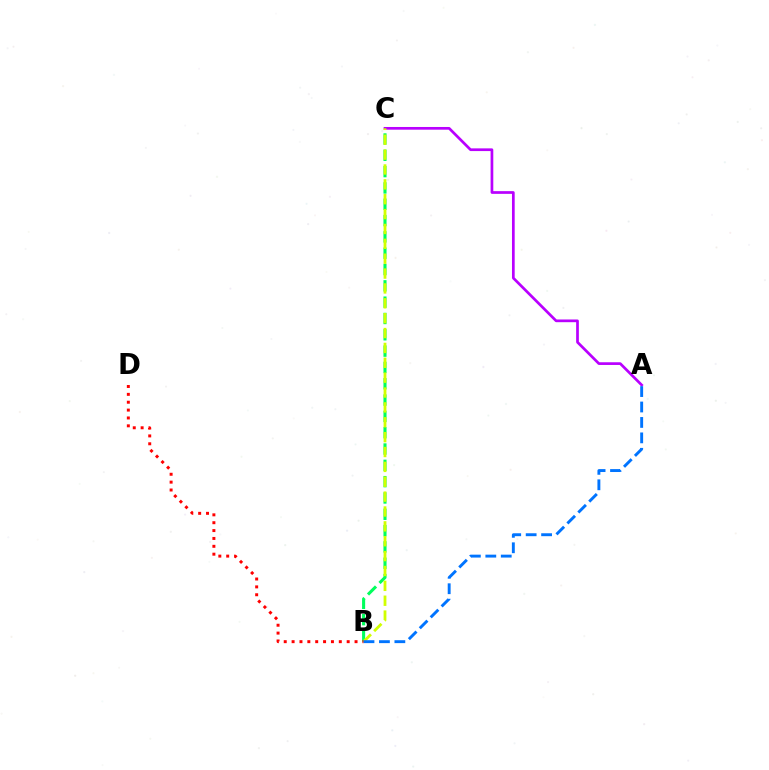{('A', 'C'): [{'color': '#b900ff', 'line_style': 'solid', 'thickness': 1.95}], ('B', 'C'): [{'color': '#00ff5c', 'line_style': 'dashed', 'thickness': 2.22}, {'color': '#d1ff00', 'line_style': 'dashed', 'thickness': 2.02}], ('B', 'D'): [{'color': '#ff0000', 'line_style': 'dotted', 'thickness': 2.14}], ('A', 'B'): [{'color': '#0074ff', 'line_style': 'dashed', 'thickness': 2.1}]}